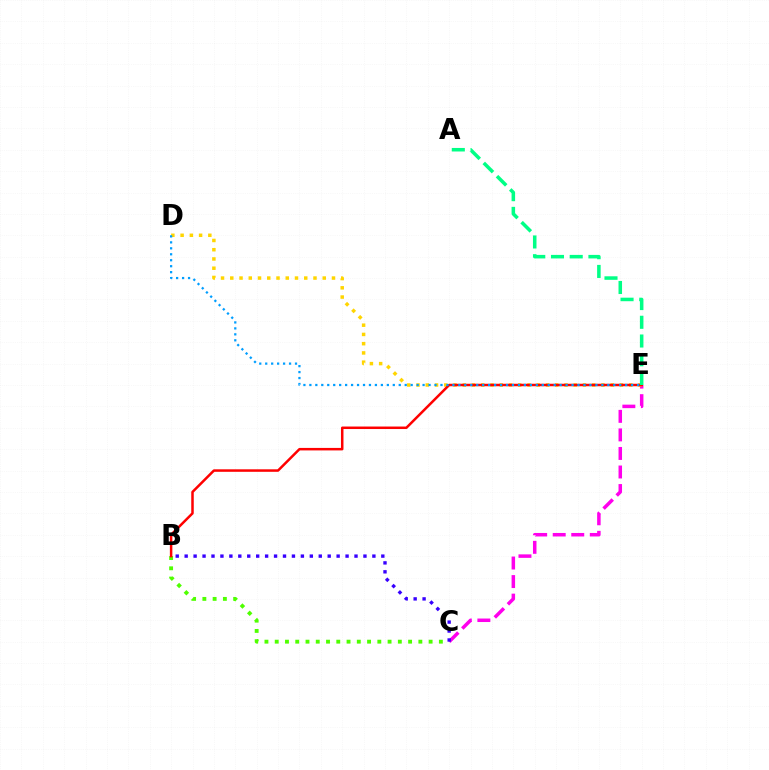{('B', 'C'): [{'color': '#4fff00', 'line_style': 'dotted', 'thickness': 2.79}, {'color': '#3700ff', 'line_style': 'dotted', 'thickness': 2.43}], ('C', 'E'): [{'color': '#ff00ed', 'line_style': 'dashed', 'thickness': 2.52}], ('D', 'E'): [{'color': '#ffd500', 'line_style': 'dotted', 'thickness': 2.51}, {'color': '#009eff', 'line_style': 'dotted', 'thickness': 1.62}], ('B', 'E'): [{'color': '#ff0000', 'line_style': 'solid', 'thickness': 1.8}], ('A', 'E'): [{'color': '#00ff86', 'line_style': 'dashed', 'thickness': 2.54}]}